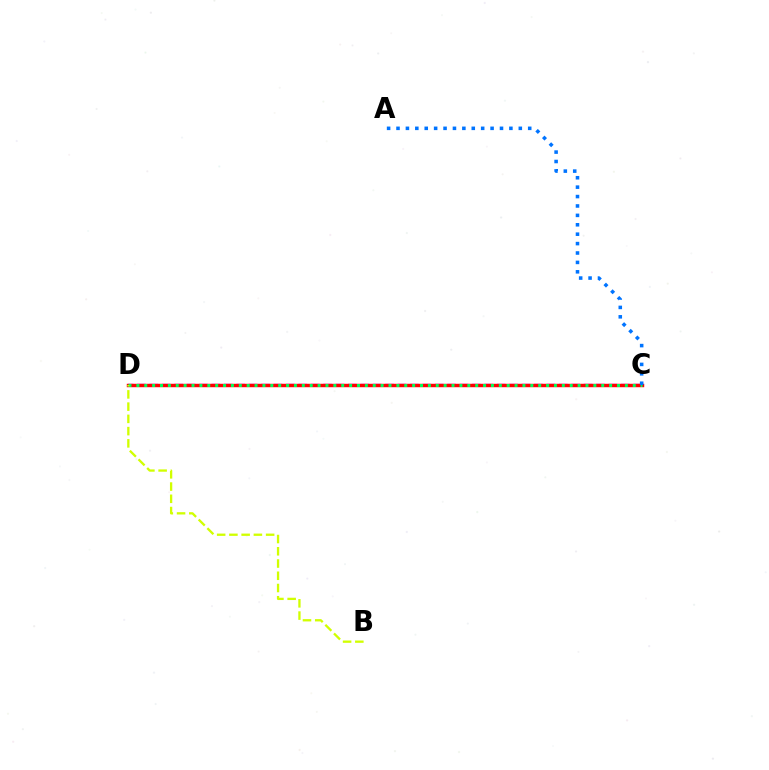{('C', 'D'): [{'color': '#b900ff', 'line_style': 'dashed', 'thickness': 1.69}, {'color': '#ff0000', 'line_style': 'solid', 'thickness': 2.48}, {'color': '#00ff5c', 'line_style': 'dotted', 'thickness': 2.14}], ('A', 'C'): [{'color': '#0074ff', 'line_style': 'dotted', 'thickness': 2.56}], ('B', 'D'): [{'color': '#d1ff00', 'line_style': 'dashed', 'thickness': 1.66}]}